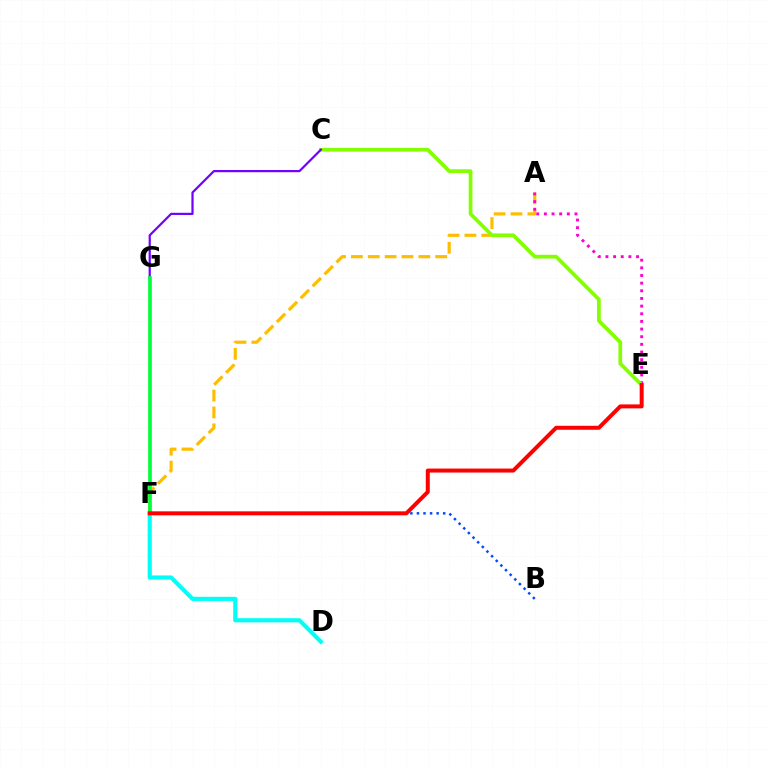{('A', 'F'): [{'color': '#ffbd00', 'line_style': 'dashed', 'thickness': 2.29}], ('A', 'E'): [{'color': '#ff00cf', 'line_style': 'dotted', 'thickness': 2.08}], ('D', 'F'): [{'color': '#00fff6', 'line_style': 'solid', 'thickness': 2.98}], ('C', 'E'): [{'color': '#84ff00', 'line_style': 'solid', 'thickness': 2.67}], ('C', 'G'): [{'color': '#7200ff', 'line_style': 'solid', 'thickness': 1.58}], ('B', 'F'): [{'color': '#004bff', 'line_style': 'dotted', 'thickness': 1.78}], ('F', 'G'): [{'color': '#00ff39', 'line_style': 'solid', 'thickness': 2.64}], ('E', 'F'): [{'color': '#ff0000', 'line_style': 'solid', 'thickness': 2.87}]}